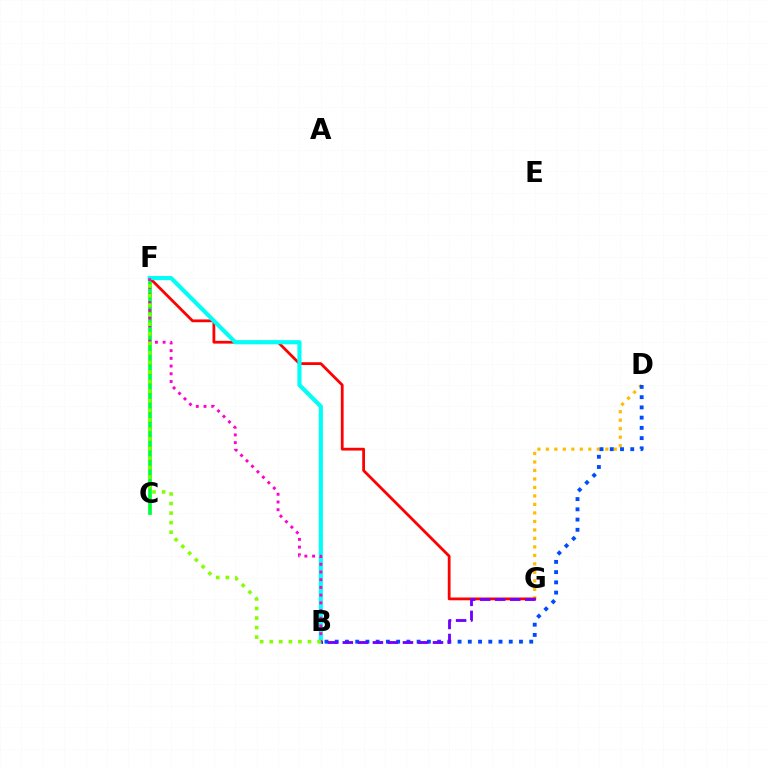{('D', 'G'): [{'color': '#ffbd00', 'line_style': 'dotted', 'thickness': 2.31}], ('C', 'F'): [{'color': '#00ff39', 'line_style': 'solid', 'thickness': 2.67}], ('F', 'G'): [{'color': '#ff0000', 'line_style': 'solid', 'thickness': 2.0}], ('B', 'F'): [{'color': '#00fff6', 'line_style': 'solid', 'thickness': 2.99}, {'color': '#ff00cf', 'line_style': 'dotted', 'thickness': 2.09}, {'color': '#84ff00', 'line_style': 'dotted', 'thickness': 2.6}], ('B', 'D'): [{'color': '#004bff', 'line_style': 'dotted', 'thickness': 2.78}], ('B', 'G'): [{'color': '#7200ff', 'line_style': 'dashed', 'thickness': 2.04}]}